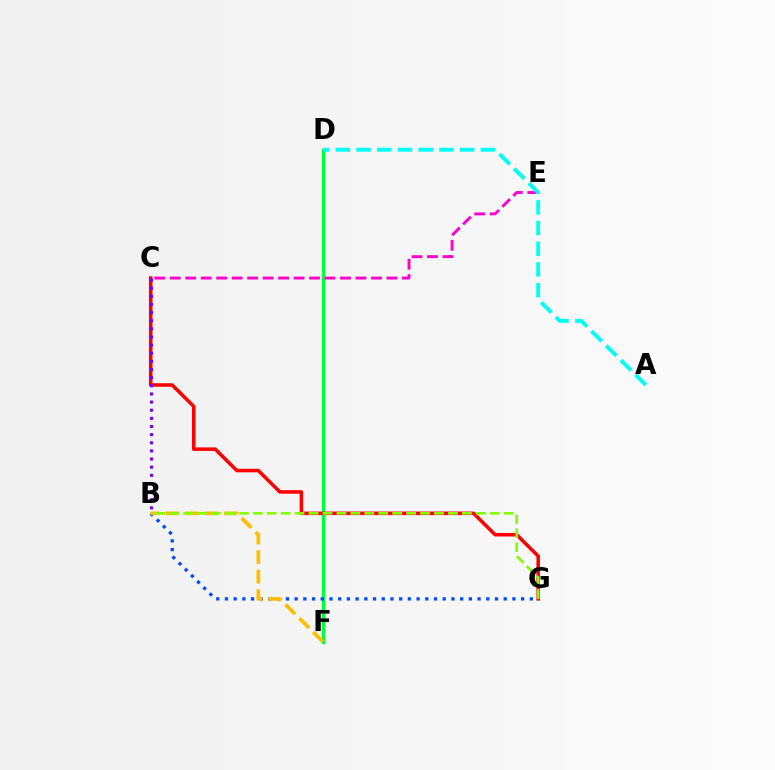{('D', 'F'): [{'color': '#00ff39', 'line_style': 'solid', 'thickness': 2.43}], ('C', 'G'): [{'color': '#ff0000', 'line_style': 'solid', 'thickness': 2.54}], ('C', 'E'): [{'color': '#ff00cf', 'line_style': 'dashed', 'thickness': 2.1}], ('B', 'C'): [{'color': '#7200ff', 'line_style': 'dotted', 'thickness': 2.21}], ('A', 'D'): [{'color': '#00fff6', 'line_style': 'dashed', 'thickness': 2.81}], ('B', 'G'): [{'color': '#004bff', 'line_style': 'dotted', 'thickness': 2.37}, {'color': '#84ff00', 'line_style': 'dashed', 'thickness': 1.89}], ('B', 'F'): [{'color': '#ffbd00', 'line_style': 'dashed', 'thickness': 2.65}]}